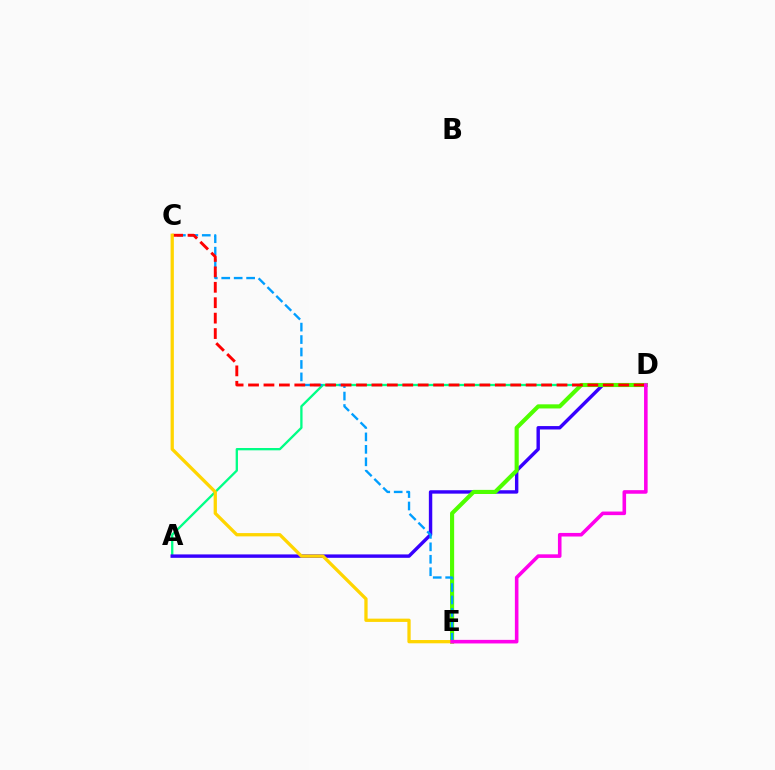{('A', 'D'): [{'color': '#00ff86', 'line_style': 'solid', 'thickness': 1.67}, {'color': '#3700ff', 'line_style': 'solid', 'thickness': 2.46}], ('D', 'E'): [{'color': '#4fff00', 'line_style': 'solid', 'thickness': 2.97}, {'color': '#ff00ed', 'line_style': 'solid', 'thickness': 2.58}], ('C', 'E'): [{'color': '#009eff', 'line_style': 'dashed', 'thickness': 1.69}, {'color': '#ffd500', 'line_style': 'solid', 'thickness': 2.36}], ('C', 'D'): [{'color': '#ff0000', 'line_style': 'dashed', 'thickness': 2.1}]}